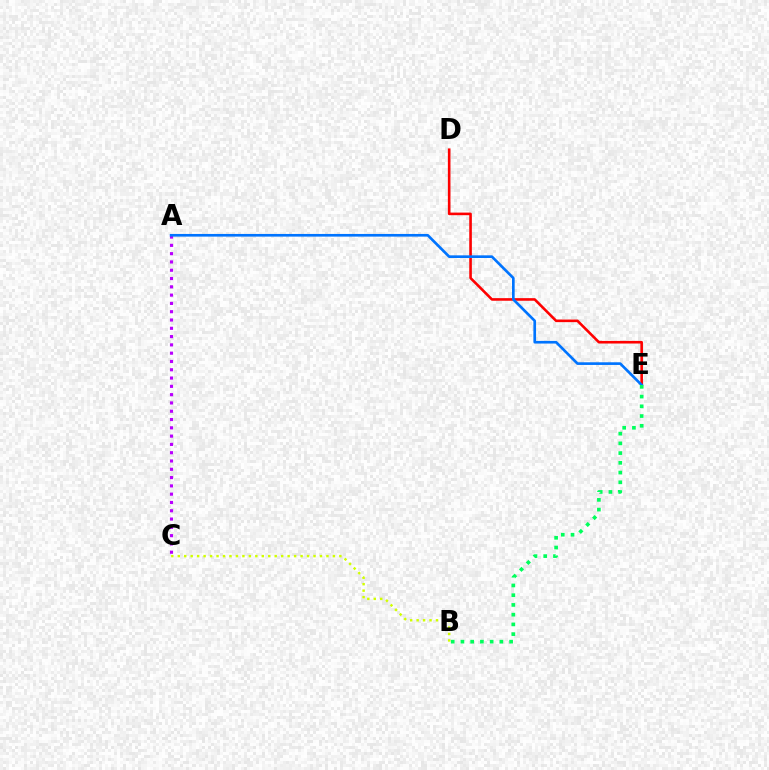{('D', 'E'): [{'color': '#ff0000', 'line_style': 'solid', 'thickness': 1.87}], ('B', 'C'): [{'color': '#d1ff00', 'line_style': 'dotted', 'thickness': 1.76}], ('A', 'C'): [{'color': '#b900ff', 'line_style': 'dotted', 'thickness': 2.25}], ('A', 'E'): [{'color': '#0074ff', 'line_style': 'solid', 'thickness': 1.92}], ('B', 'E'): [{'color': '#00ff5c', 'line_style': 'dotted', 'thickness': 2.65}]}